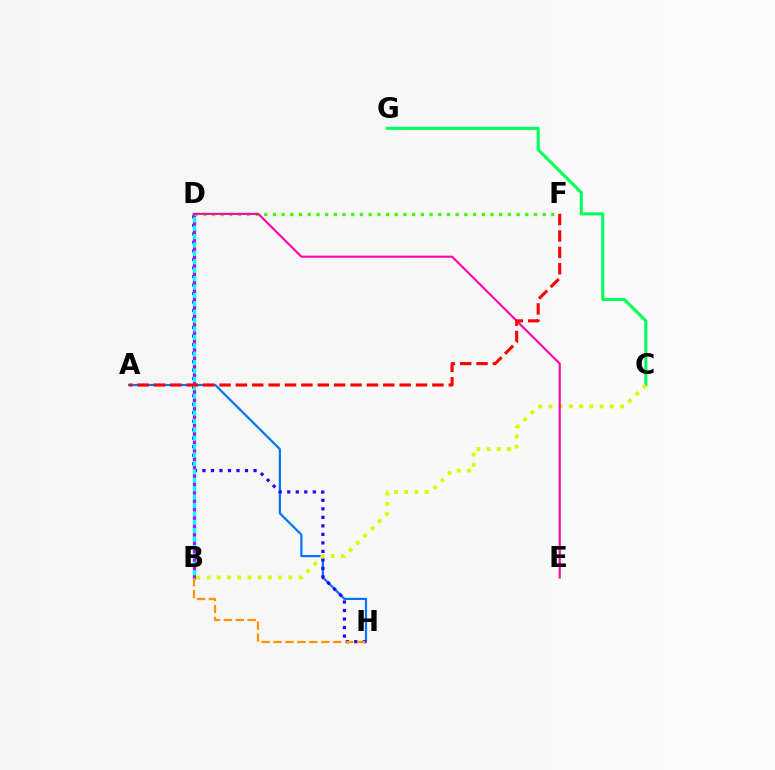{('A', 'H'): [{'color': '#0074ff', 'line_style': 'solid', 'thickness': 1.59}], ('D', 'H'): [{'color': '#2500ff', 'line_style': 'dotted', 'thickness': 2.31}], ('B', 'D'): [{'color': '#00fff6', 'line_style': 'solid', 'thickness': 2.37}, {'color': '#b900ff', 'line_style': 'dotted', 'thickness': 2.28}], ('B', 'H'): [{'color': '#ff9400', 'line_style': 'dashed', 'thickness': 1.62}], ('D', 'F'): [{'color': '#3dff00', 'line_style': 'dotted', 'thickness': 2.36}], ('C', 'G'): [{'color': '#00ff5c', 'line_style': 'solid', 'thickness': 2.21}], ('B', 'C'): [{'color': '#d1ff00', 'line_style': 'dotted', 'thickness': 2.78}], ('D', 'E'): [{'color': '#ff00ac', 'line_style': 'solid', 'thickness': 1.52}], ('A', 'F'): [{'color': '#ff0000', 'line_style': 'dashed', 'thickness': 2.22}]}